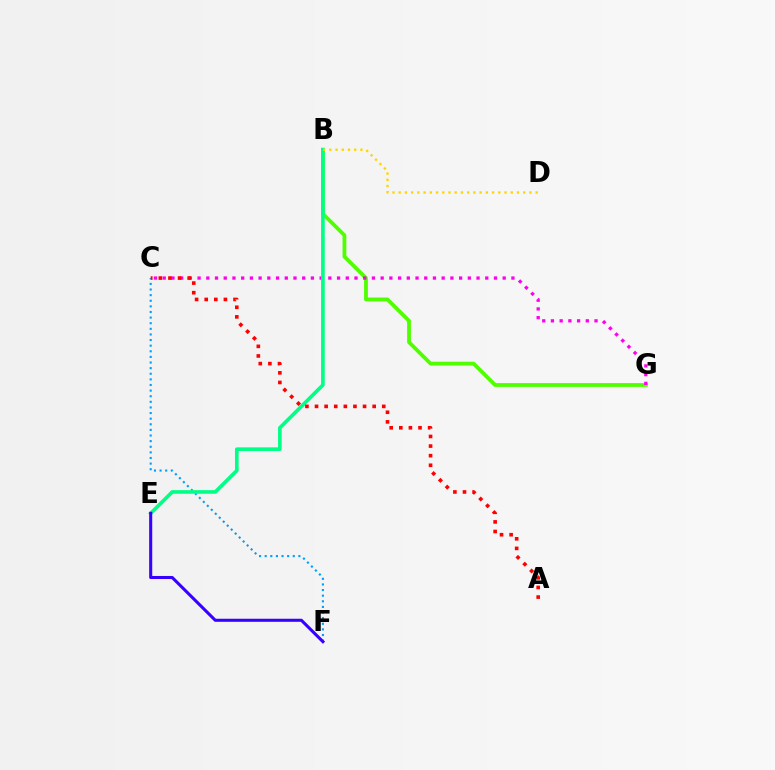{('B', 'G'): [{'color': '#4fff00', 'line_style': 'solid', 'thickness': 2.73}], ('C', 'G'): [{'color': '#ff00ed', 'line_style': 'dotted', 'thickness': 2.37}], ('C', 'F'): [{'color': '#009eff', 'line_style': 'dotted', 'thickness': 1.53}], ('B', 'E'): [{'color': '#00ff86', 'line_style': 'solid', 'thickness': 2.61}], ('E', 'F'): [{'color': '#3700ff', 'line_style': 'solid', 'thickness': 2.21}], ('B', 'D'): [{'color': '#ffd500', 'line_style': 'dotted', 'thickness': 1.69}], ('A', 'C'): [{'color': '#ff0000', 'line_style': 'dotted', 'thickness': 2.61}]}